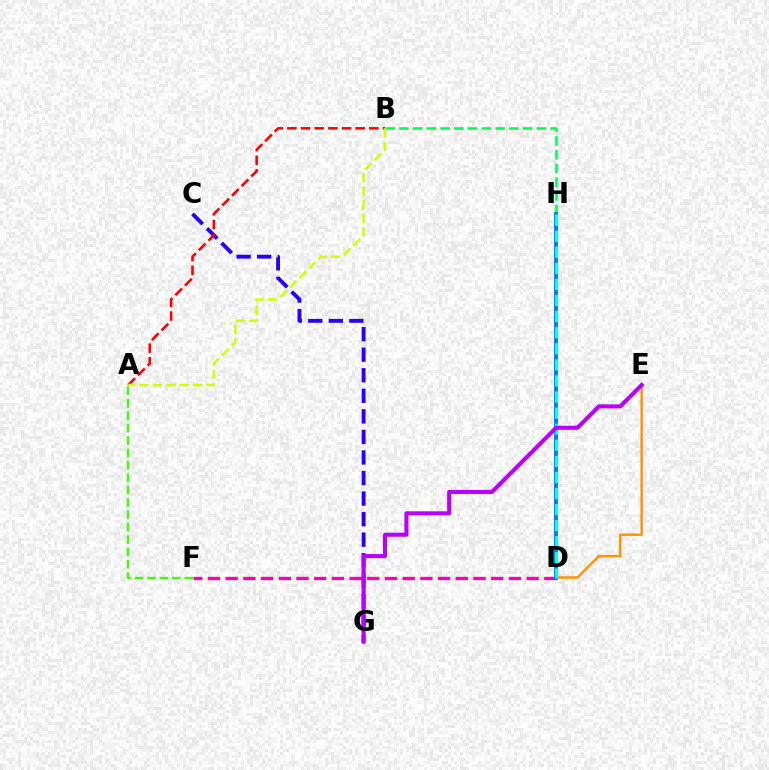{('A', 'F'): [{'color': '#3dff00', 'line_style': 'dashed', 'thickness': 1.68}], ('B', 'H'): [{'color': '#00ff5c', 'line_style': 'dashed', 'thickness': 1.87}], ('D', 'F'): [{'color': '#ff00ac', 'line_style': 'dashed', 'thickness': 2.4}], ('C', 'G'): [{'color': '#2500ff', 'line_style': 'dashed', 'thickness': 2.79}], ('D', 'E'): [{'color': '#ff9400', 'line_style': 'solid', 'thickness': 1.75}], ('A', 'B'): [{'color': '#ff0000', 'line_style': 'dashed', 'thickness': 1.86}, {'color': '#d1ff00', 'line_style': 'dashed', 'thickness': 1.83}], ('D', 'H'): [{'color': '#0074ff', 'line_style': 'solid', 'thickness': 2.75}, {'color': '#00fff6', 'line_style': 'dashed', 'thickness': 2.18}], ('E', 'G'): [{'color': '#b900ff', 'line_style': 'solid', 'thickness': 2.93}]}